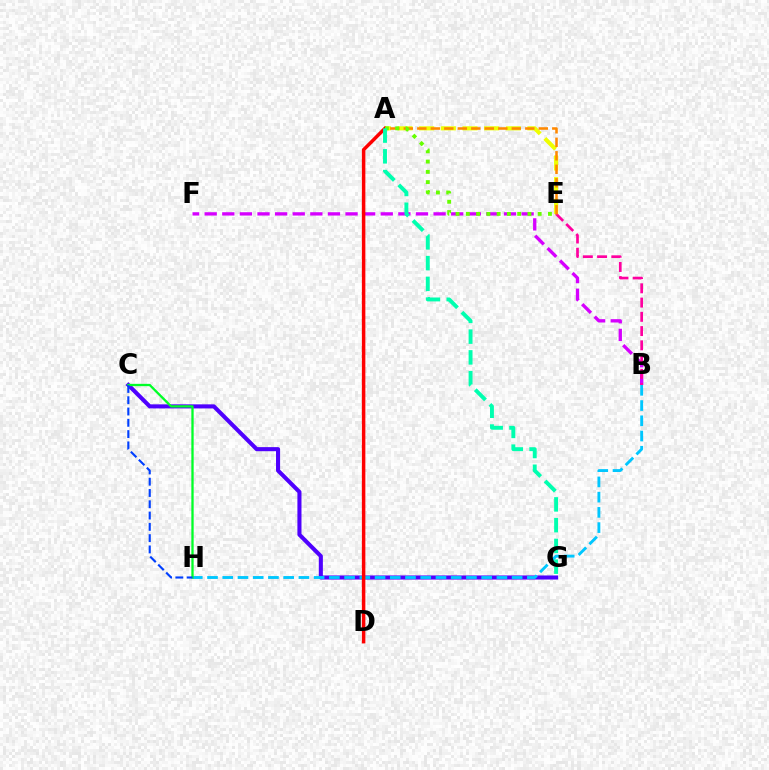{('A', 'E'): [{'color': '#eeff00', 'line_style': 'dashed', 'thickness': 2.94}, {'color': '#ff8800', 'line_style': 'dashed', 'thickness': 1.83}, {'color': '#66ff00', 'line_style': 'dotted', 'thickness': 2.79}], ('C', 'G'): [{'color': '#4f00ff', 'line_style': 'solid', 'thickness': 2.93}], ('B', 'F'): [{'color': '#d600ff', 'line_style': 'dashed', 'thickness': 2.39}], ('B', 'H'): [{'color': '#00c7ff', 'line_style': 'dashed', 'thickness': 2.07}], ('B', 'E'): [{'color': '#ff00a0', 'line_style': 'dashed', 'thickness': 1.94}], ('C', 'H'): [{'color': '#00ff27', 'line_style': 'solid', 'thickness': 1.66}, {'color': '#003fff', 'line_style': 'dashed', 'thickness': 1.53}], ('A', 'D'): [{'color': '#ff0000', 'line_style': 'solid', 'thickness': 2.51}], ('A', 'G'): [{'color': '#00ffaf', 'line_style': 'dashed', 'thickness': 2.82}]}